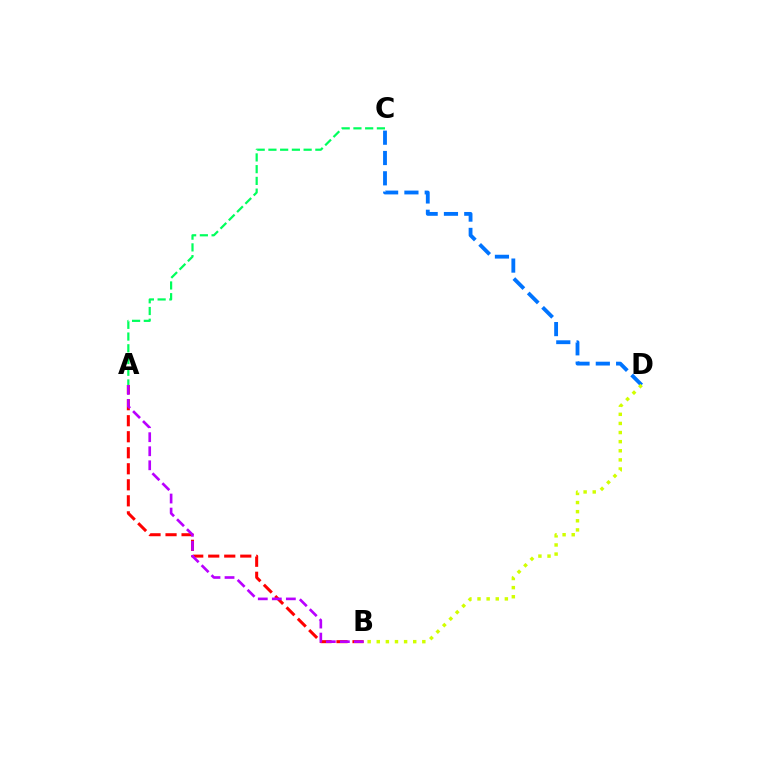{('C', 'D'): [{'color': '#0074ff', 'line_style': 'dashed', 'thickness': 2.76}], ('B', 'D'): [{'color': '#d1ff00', 'line_style': 'dotted', 'thickness': 2.48}], ('A', 'B'): [{'color': '#ff0000', 'line_style': 'dashed', 'thickness': 2.18}, {'color': '#b900ff', 'line_style': 'dashed', 'thickness': 1.91}], ('A', 'C'): [{'color': '#00ff5c', 'line_style': 'dashed', 'thickness': 1.59}]}